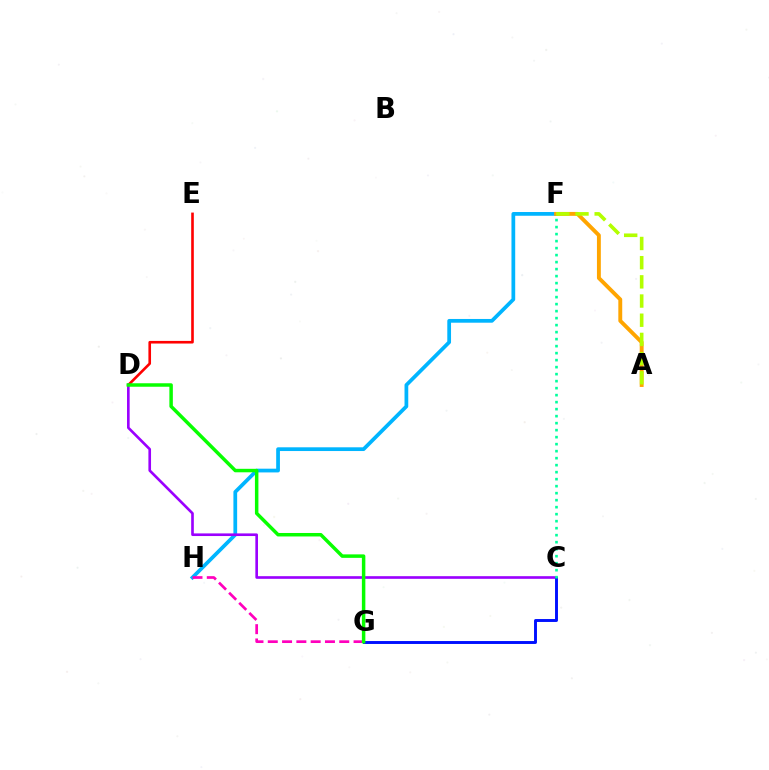{('F', 'H'): [{'color': '#00b5ff', 'line_style': 'solid', 'thickness': 2.69}], ('G', 'H'): [{'color': '#ff00bd', 'line_style': 'dashed', 'thickness': 1.94}], ('D', 'E'): [{'color': '#ff0000', 'line_style': 'solid', 'thickness': 1.89}], ('A', 'F'): [{'color': '#ffa500', 'line_style': 'solid', 'thickness': 2.8}, {'color': '#b3ff00', 'line_style': 'dashed', 'thickness': 2.61}], ('C', 'D'): [{'color': '#9b00ff', 'line_style': 'solid', 'thickness': 1.9}], ('C', 'G'): [{'color': '#0010ff', 'line_style': 'solid', 'thickness': 2.11}], ('C', 'F'): [{'color': '#00ff9d', 'line_style': 'dotted', 'thickness': 1.9}], ('D', 'G'): [{'color': '#08ff00', 'line_style': 'solid', 'thickness': 2.51}]}